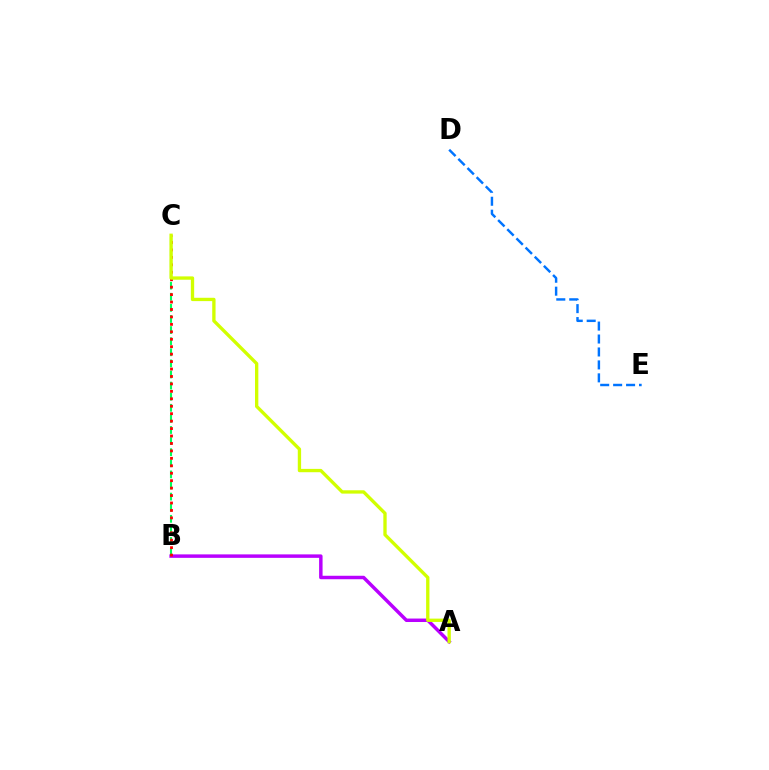{('D', 'E'): [{'color': '#0074ff', 'line_style': 'dashed', 'thickness': 1.76}], ('A', 'B'): [{'color': '#b900ff', 'line_style': 'solid', 'thickness': 2.5}], ('B', 'C'): [{'color': '#00ff5c', 'line_style': 'dashed', 'thickness': 1.51}, {'color': '#ff0000', 'line_style': 'dotted', 'thickness': 2.02}], ('A', 'C'): [{'color': '#d1ff00', 'line_style': 'solid', 'thickness': 2.4}]}